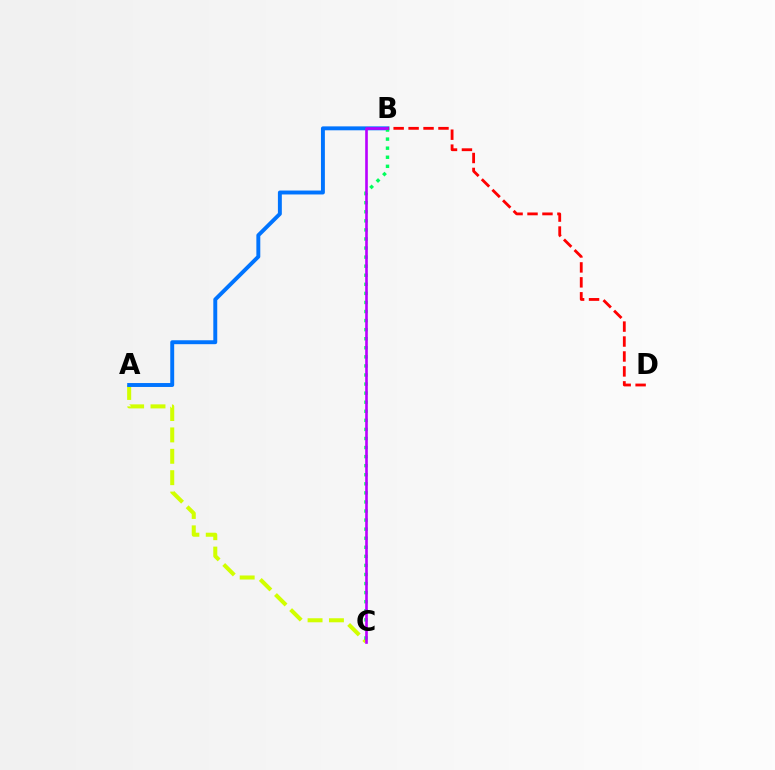{('A', 'C'): [{'color': '#d1ff00', 'line_style': 'dashed', 'thickness': 2.9}], ('A', 'B'): [{'color': '#0074ff', 'line_style': 'solid', 'thickness': 2.82}], ('B', 'C'): [{'color': '#00ff5c', 'line_style': 'dotted', 'thickness': 2.46}, {'color': '#b900ff', 'line_style': 'solid', 'thickness': 1.89}], ('B', 'D'): [{'color': '#ff0000', 'line_style': 'dashed', 'thickness': 2.03}]}